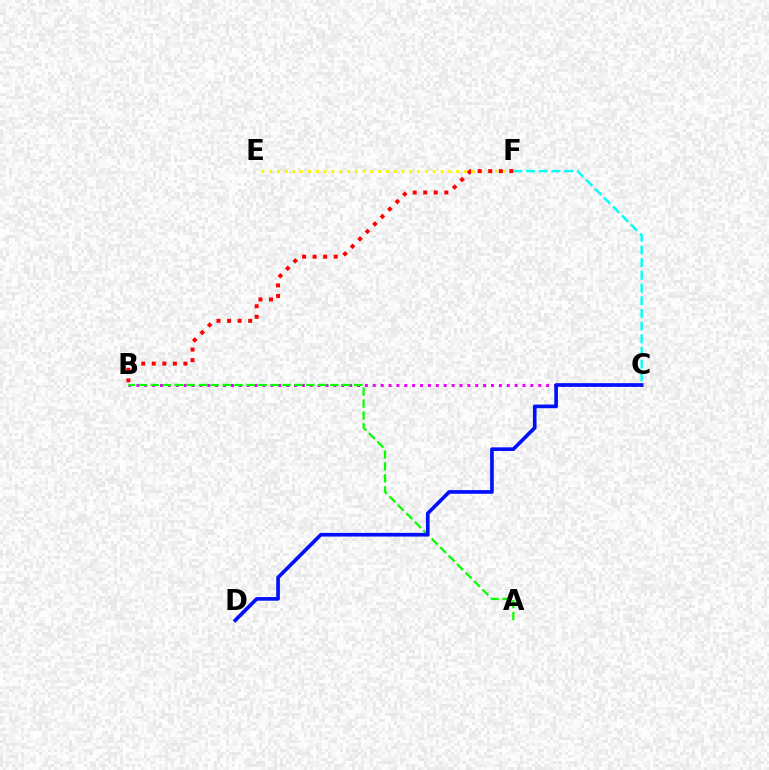{('E', 'F'): [{'color': '#fcf500', 'line_style': 'dotted', 'thickness': 2.12}], ('C', 'F'): [{'color': '#00fff6', 'line_style': 'dashed', 'thickness': 1.73}], ('B', 'F'): [{'color': '#ff0000', 'line_style': 'dotted', 'thickness': 2.87}], ('B', 'C'): [{'color': '#ee00ff', 'line_style': 'dotted', 'thickness': 2.14}], ('A', 'B'): [{'color': '#08ff00', 'line_style': 'dashed', 'thickness': 1.63}], ('C', 'D'): [{'color': '#0010ff', 'line_style': 'solid', 'thickness': 2.64}]}